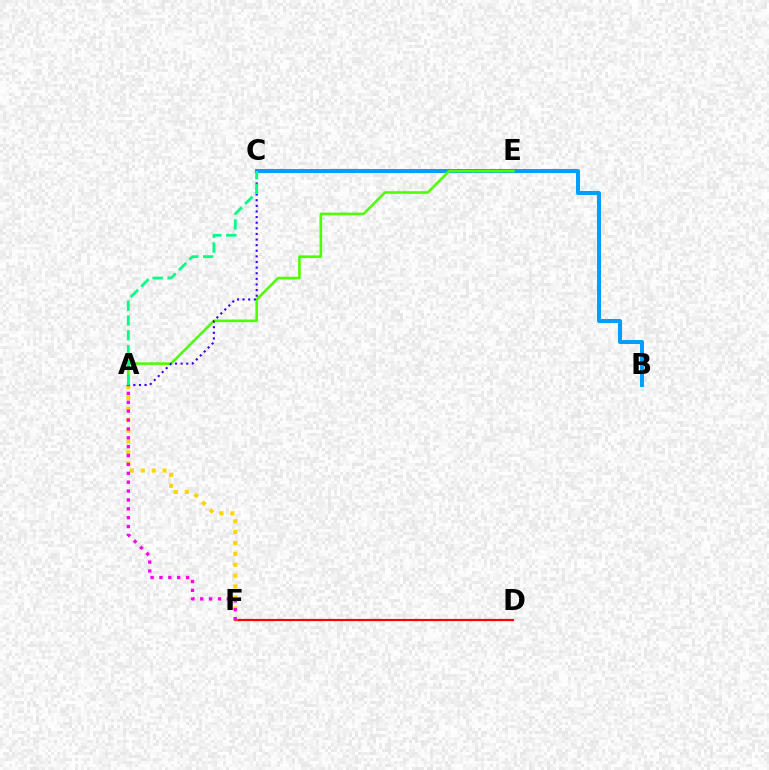{('B', 'C'): [{'color': '#009eff', 'line_style': 'solid', 'thickness': 2.89}], ('D', 'F'): [{'color': '#ff0000', 'line_style': 'solid', 'thickness': 1.57}], ('A', 'F'): [{'color': '#ffd500', 'line_style': 'dotted', 'thickness': 2.96}, {'color': '#ff00ed', 'line_style': 'dotted', 'thickness': 2.41}], ('A', 'E'): [{'color': '#4fff00', 'line_style': 'solid', 'thickness': 1.88}], ('A', 'C'): [{'color': '#3700ff', 'line_style': 'dotted', 'thickness': 1.53}, {'color': '#00ff86', 'line_style': 'dashed', 'thickness': 2.01}]}